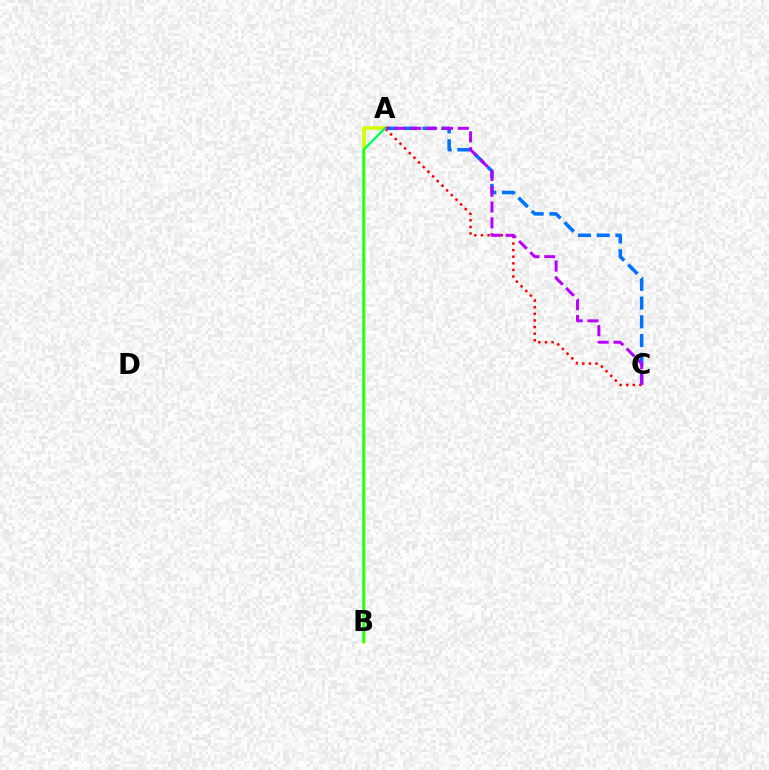{('A', 'C'): [{'color': '#0074ff', 'line_style': 'dashed', 'thickness': 2.55}, {'color': '#ff0000', 'line_style': 'dotted', 'thickness': 1.79}, {'color': '#b900ff', 'line_style': 'dashed', 'thickness': 2.15}], ('A', 'B'): [{'color': '#d1ff00', 'line_style': 'solid', 'thickness': 2.63}, {'color': '#00ff5c', 'line_style': 'solid', 'thickness': 1.75}]}